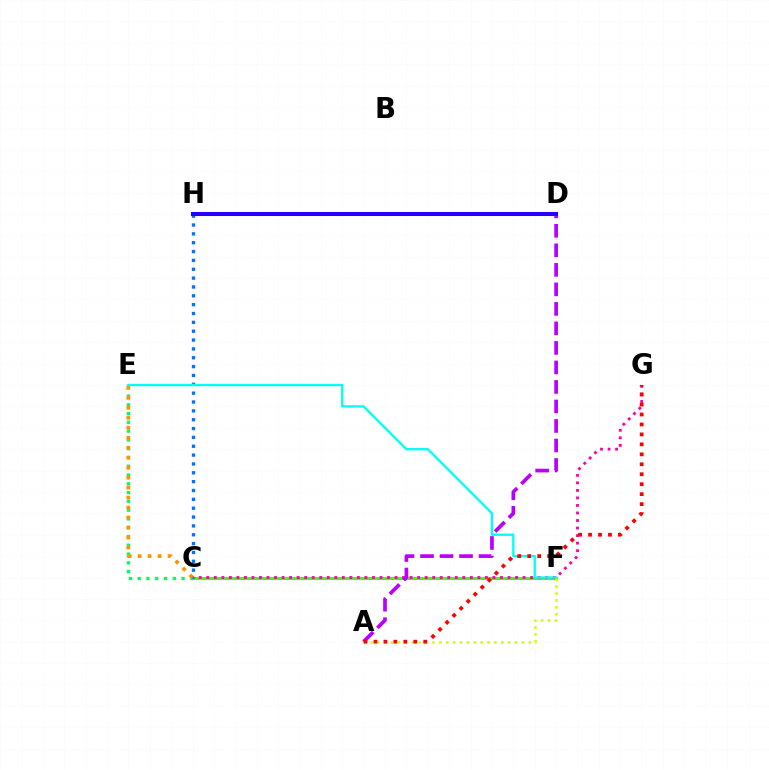{('C', 'F'): [{'color': '#3dff00', 'line_style': 'solid', 'thickness': 2.25}], ('C', 'G'): [{'color': '#ff00ac', 'line_style': 'dotted', 'thickness': 2.05}], ('C', 'E'): [{'color': '#00ff5c', 'line_style': 'dotted', 'thickness': 2.39}, {'color': '#ff9400', 'line_style': 'dotted', 'thickness': 2.71}], ('C', 'H'): [{'color': '#0074ff', 'line_style': 'dotted', 'thickness': 2.4}], ('E', 'F'): [{'color': '#00fff6', 'line_style': 'solid', 'thickness': 1.67}], ('A', 'F'): [{'color': '#d1ff00', 'line_style': 'dotted', 'thickness': 1.87}], ('A', 'D'): [{'color': '#b900ff', 'line_style': 'dashed', 'thickness': 2.65}], ('A', 'G'): [{'color': '#ff0000', 'line_style': 'dotted', 'thickness': 2.71}], ('D', 'H'): [{'color': '#2500ff', 'line_style': 'solid', 'thickness': 2.91}]}